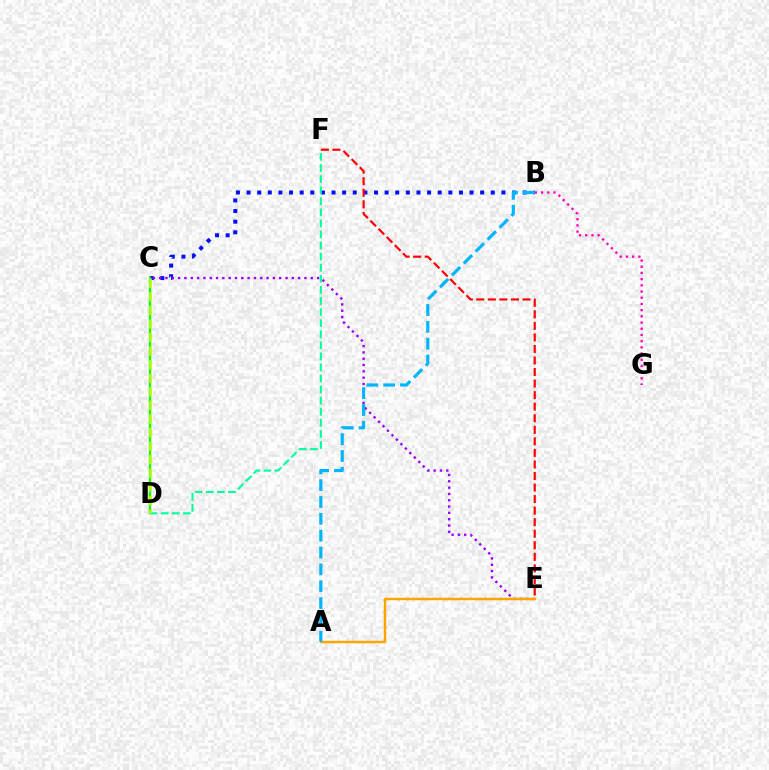{('B', 'C'): [{'color': '#0010ff', 'line_style': 'dotted', 'thickness': 2.88}], ('C', 'E'): [{'color': '#9b00ff', 'line_style': 'dotted', 'thickness': 1.72}], ('B', 'G'): [{'color': '#ff00bd', 'line_style': 'dotted', 'thickness': 1.68}], ('C', 'D'): [{'color': '#08ff00', 'line_style': 'solid', 'thickness': 1.66}, {'color': '#b3ff00', 'line_style': 'dashed', 'thickness': 1.84}], ('A', 'E'): [{'color': '#ffa500', 'line_style': 'solid', 'thickness': 1.77}], ('D', 'F'): [{'color': '#00ff9d', 'line_style': 'dashed', 'thickness': 1.51}], ('E', 'F'): [{'color': '#ff0000', 'line_style': 'dashed', 'thickness': 1.57}], ('A', 'B'): [{'color': '#00b5ff', 'line_style': 'dashed', 'thickness': 2.29}]}